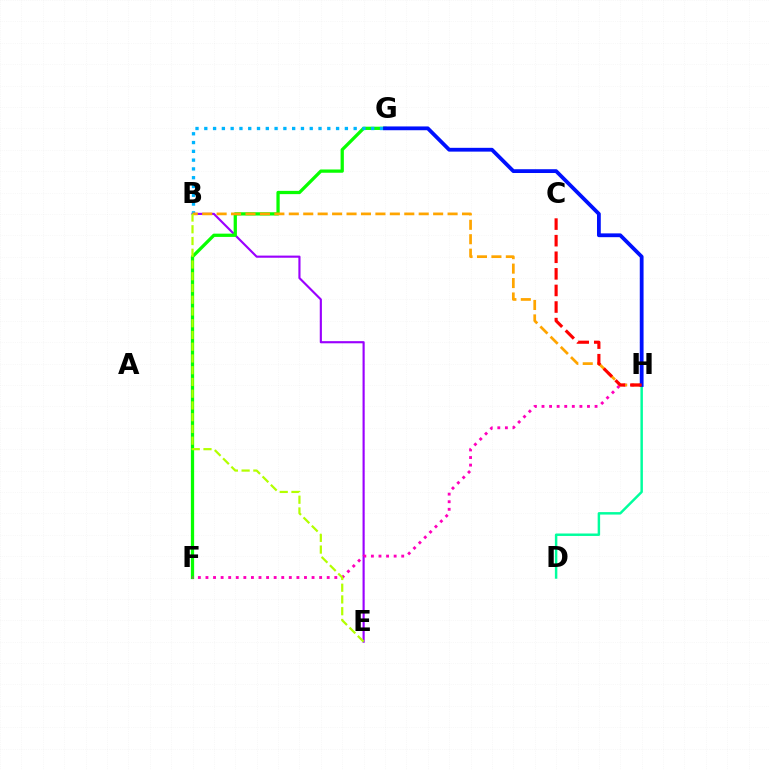{('B', 'E'): [{'color': '#9b00ff', 'line_style': 'solid', 'thickness': 1.55}, {'color': '#b3ff00', 'line_style': 'dashed', 'thickness': 1.6}], ('F', 'G'): [{'color': '#08ff00', 'line_style': 'solid', 'thickness': 2.35}], ('F', 'H'): [{'color': '#ff00bd', 'line_style': 'dotted', 'thickness': 2.06}], ('D', 'H'): [{'color': '#00ff9d', 'line_style': 'solid', 'thickness': 1.77}], ('B', 'G'): [{'color': '#00b5ff', 'line_style': 'dotted', 'thickness': 2.39}], ('B', 'H'): [{'color': '#ffa500', 'line_style': 'dashed', 'thickness': 1.96}], ('G', 'H'): [{'color': '#0010ff', 'line_style': 'solid', 'thickness': 2.73}], ('C', 'H'): [{'color': '#ff0000', 'line_style': 'dashed', 'thickness': 2.25}]}